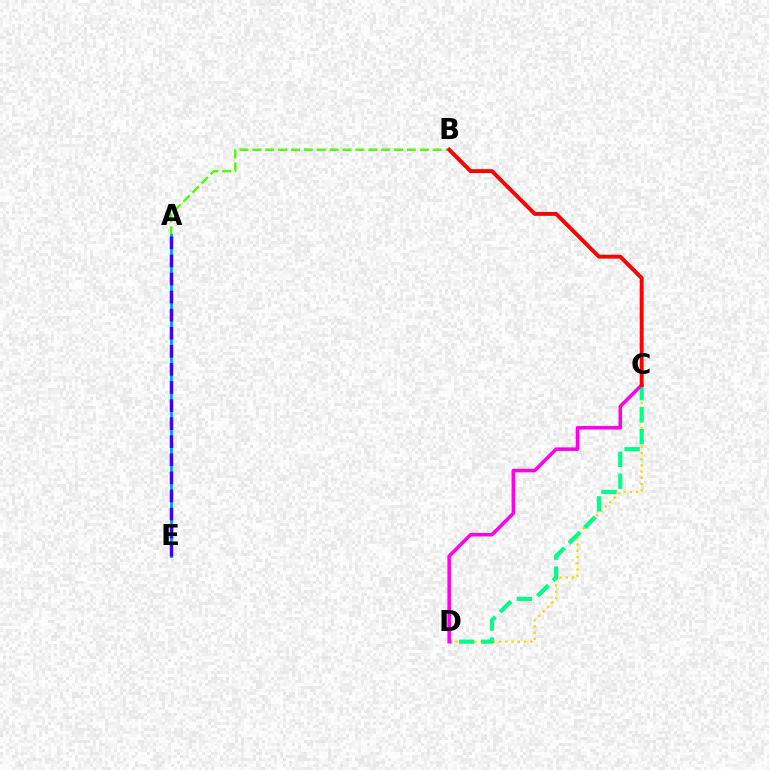{('C', 'D'): [{'color': '#ffd500', 'line_style': 'dotted', 'thickness': 1.69}, {'color': '#00ff86', 'line_style': 'dashed', 'thickness': 2.99}, {'color': '#ff00ed', 'line_style': 'solid', 'thickness': 2.55}], ('A', 'B'): [{'color': '#4fff00', 'line_style': 'dashed', 'thickness': 1.75}], ('A', 'E'): [{'color': '#009eff', 'line_style': 'solid', 'thickness': 2.08}, {'color': '#3700ff', 'line_style': 'dashed', 'thickness': 2.46}], ('B', 'C'): [{'color': '#ff0000', 'line_style': 'solid', 'thickness': 2.8}]}